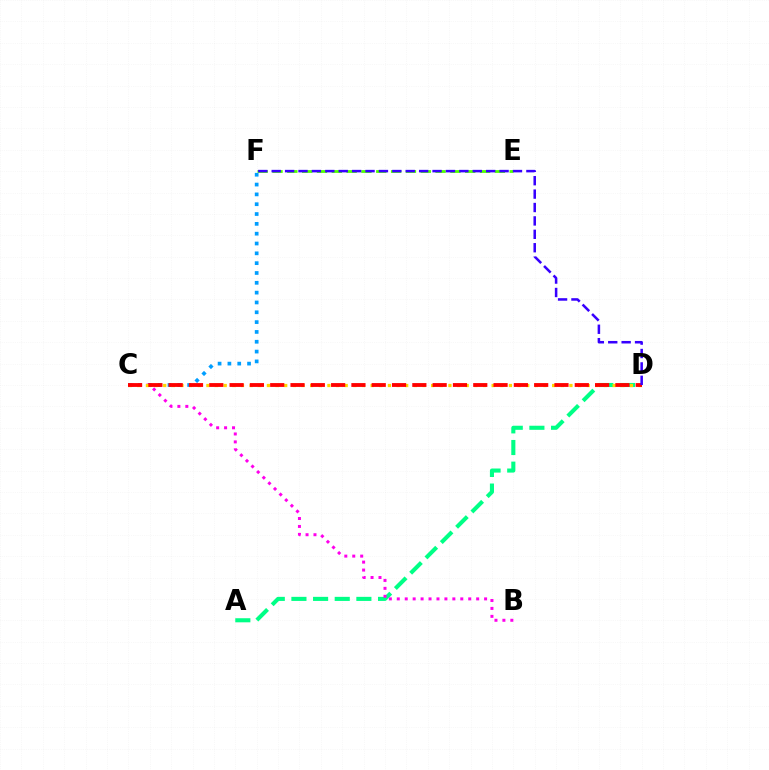{('E', 'F'): [{'color': '#4fff00', 'line_style': 'dashed', 'thickness': 2.01}], ('C', 'F'): [{'color': '#009eff', 'line_style': 'dotted', 'thickness': 2.67}], ('A', 'D'): [{'color': '#00ff86', 'line_style': 'dashed', 'thickness': 2.94}], ('B', 'C'): [{'color': '#ff00ed', 'line_style': 'dotted', 'thickness': 2.16}], ('C', 'D'): [{'color': '#ffd500', 'line_style': 'dotted', 'thickness': 2.35}, {'color': '#ff0000', 'line_style': 'dashed', 'thickness': 2.76}], ('D', 'F'): [{'color': '#3700ff', 'line_style': 'dashed', 'thickness': 1.82}]}